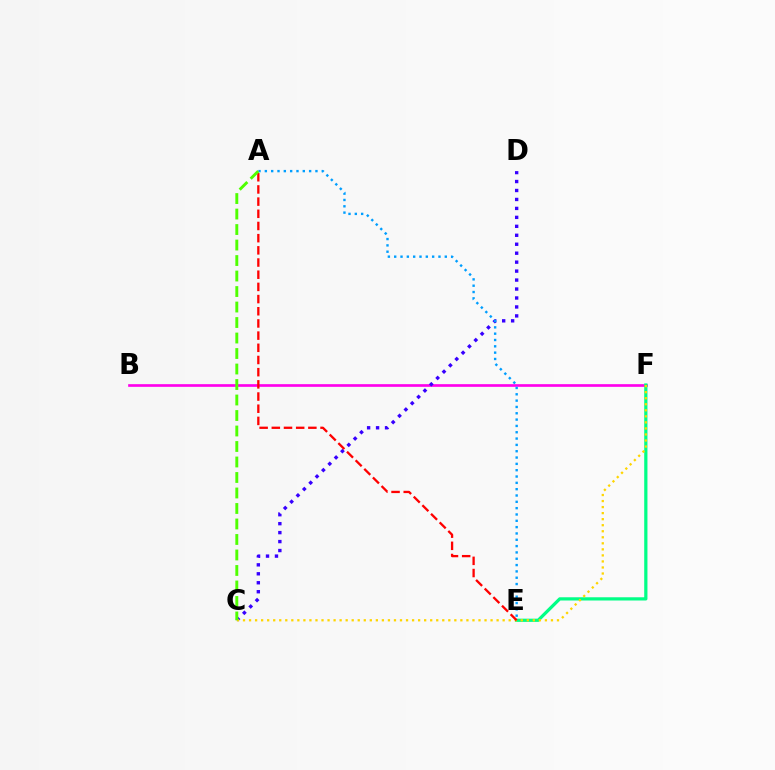{('B', 'F'): [{'color': '#ff00ed', 'line_style': 'solid', 'thickness': 1.92}], ('C', 'D'): [{'color': '#3700ff', 'line_style': 'dotted', 'thickness': 2.43}], ('E', 'F'): [{'color': '#00ff86', 'line_style': 'solid', 'thickness': 2.33}], ('C', 'F'): [{'color': '#ffd500', 'line_style': 'dotted', 'thickness': 1.64}], ('A', 'E'): [{'color': '#ff0000', 'line_style': 'dashed', 'thickness': 1.65}, {'color': '#009eff', 'line_style': 'dotted', 'thickness': 1.72}], ('A', 'C'): [{'color': '#4fff00', 'line_style': 'dashed', 'thickness': 2.11}]}